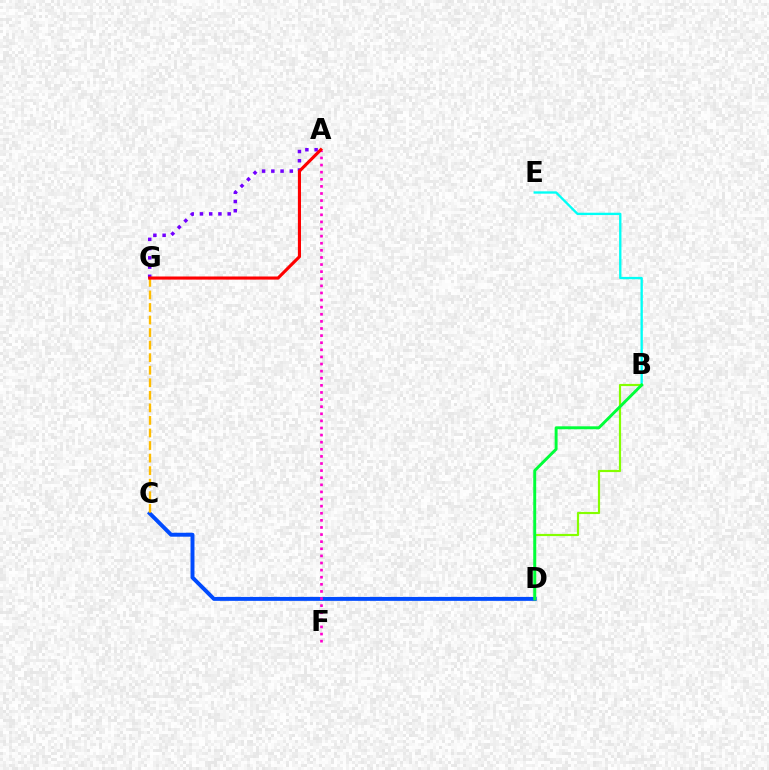{('C', 'D'): [{'color': '#004bff', 'line_style': 'solid', 'thickness': 2.83}], ('B', 'E'): [{'color': '#00fff6', 'line_style': 'solid', 'thickness': 1.68}], ('A', 'F'): [{'color': '#ff00cf', 'line_style': 'dotted', 'thickness': 1.93}], ('A', 'G'): [{'color': '#7200ff', 'line_style': 'dotted', 'thickness': 2.51}, {'color': '#ff0000', 'line_style': 'solid', 'thickness': 2.25}], ('B', 'D'): [{'color': '#84ff00', 'line_style': 'solid', 'thickness': 1.57}, {'color': '#00ff39', 'line_style': 'solid', 'thickness': 2.11}], ('C', 'G'): [{'color': '#ffbd00', 'line_style': 'dashed', 'thickness': 1.7}]}